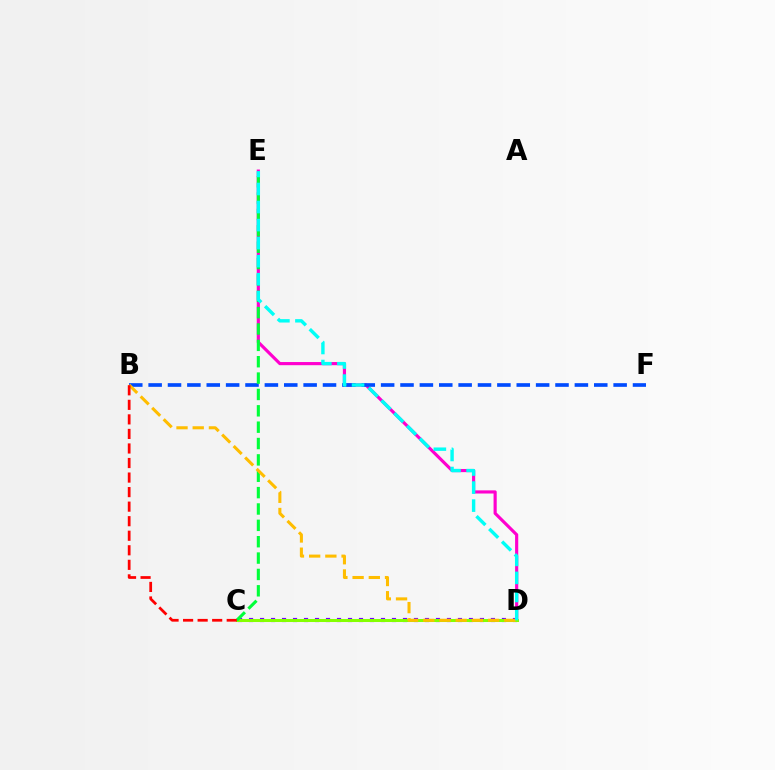{('D', 'E'): [{'color': '#ff00cf', 'line_style': 'solid', 'thickness': 2.27}, {'color': '#00fff6', 'line_style': 'dashed', 'thickness': 2.45}], ('B', 'F'): [{'color': '#004bff', 'line_style': 'dashed', 'thickness': 2.63}], ('C', 'D'): [{'color': '#7200ff', 'line_style': 'dotted', 'thickness': 2.99}, {'color': '#84ff00', 'line_style': 'solid', 'thickness': 2.18}], ('C', 'E'): [{'color': '#00ff39', 'line_style': 'dashed', 'thickness': 2.22}], ('B', 'D'): [{'color': '#ffbd00', 'line_style': 'dashed', 'thickness': 2.2}], ('B', 'C'): [{'color': '#ff0000', 'line_style': 'dashed', 'thickness': 1.98}]}